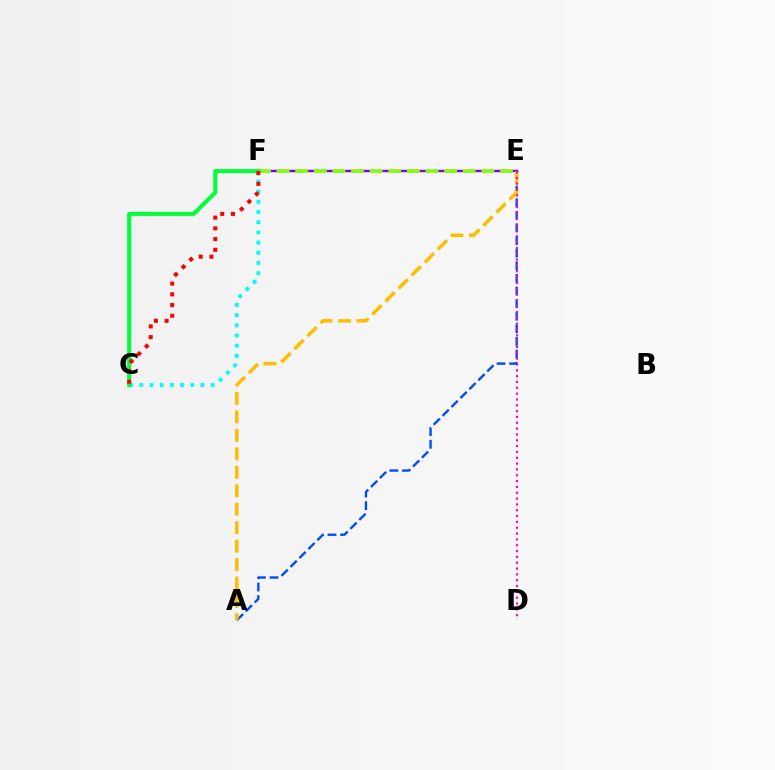{('E', 'F'): [{'color': '#7200ff', 'line_style': 'solid', 'thickness': 1.74}, {'color': '#84ff00', 'line_style': 'dashed', 'thickness': 2.53}], ('A', 'E'): [{'color': '#004bff', 'line_style': 'dashed', 'thickness': 1.71}, {'color': '#ffbd00', 'line_style': 'dashed', 'thickness': 2.51}], ('C', 'F'): [{'color': '#00fff6', 'line_style': 'dotted', 'thickness': 2.77}, {'color': '#00ff39', 'line_style': 'solid', 'thickness': 2.91}, {'color': '#ff0000', 'line_style': 'dotted', 'thickness': 2.91}], ('D', 'E'): [{'color': '#ff00cf', 'line_style': 'dotted', 'thickness': 1.58}]}